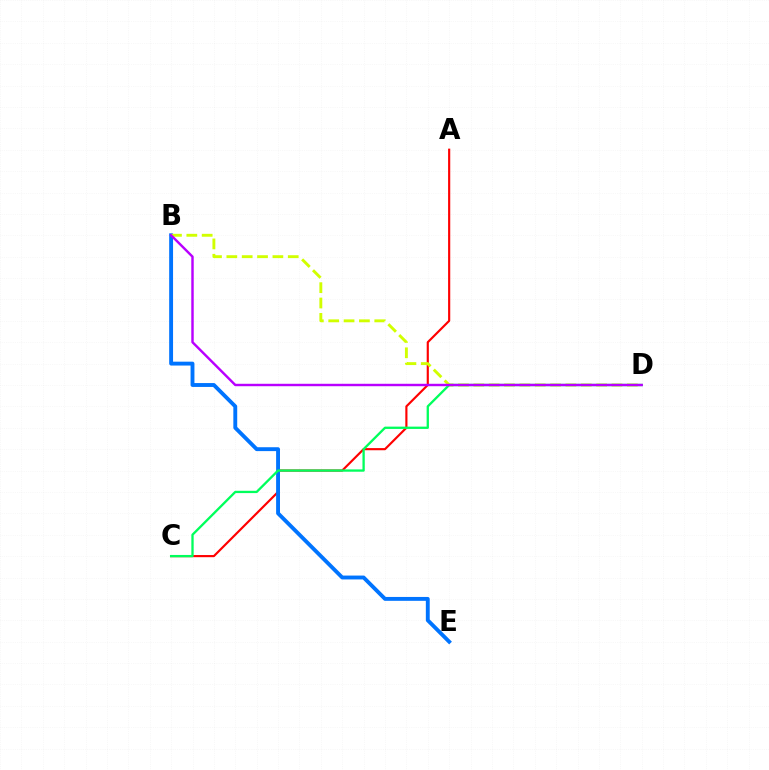{('A', 'C'): [{'color': '#ff0000', 'line_style': 'solid', 'thickness': 1.55}], ('B', 'E'): [{'color': '#0074ff', 'line_style': 'solid', 'thickness': 2.79}], ('B', 'D'): [{'color': '#d1ff00', 'line_style': 'dashed', 'thickness': 2.09}, {'color': '#b900ff', 'line_style': 'solid', 'thickness': 1.75}], ('C', 'D'): [{'color': '#00ff5c', 'line_style': 'solid', 'thickness': 1.66}]}